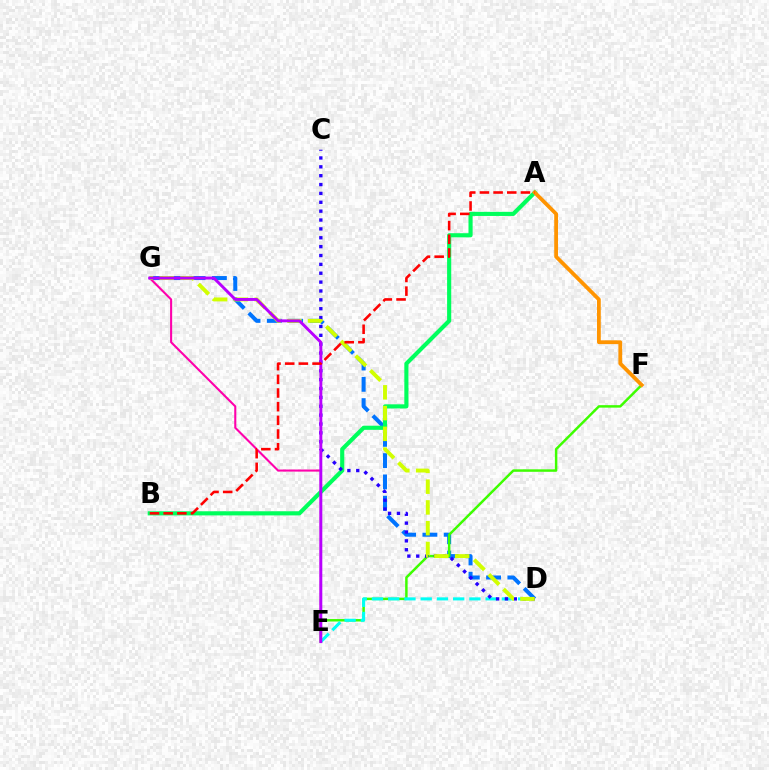{('D', 'G'): [{'color': '#0074ff', 'line_style': 'dashed', 'thickness': 2.89}, {'color': '#d1ff00', 'line_style': 'dashed', 'thickness': 2.82}], ('A', 'B'): [{'color': '#00ff5c', 'line_style': 'solid', 'thickness': 2.97}, {'color': '#ff0000', 'line_style': 'dashed', 'thickness': 1.86}], ('E', 'F'): [{'color': '#3dff00', 'line_style': 'solid', 'thickness': 1.78}], ('D', 'E'): [{'color': '#00fff6', 'line_style': 'dashed', 'thickness': 2.21}], ('A', 'F'): [{'color': '#ff9400', 'line_style': 'solid', 'thickness': 2.73}], ('C', 'D'): [{'color': '#2500ff', 'line_style': 'dotted', 'thickness': 2.41}], ('E', 'G'): [{'color': '#ff00ac', 'line_style': 'solid', 'thickness': 1.5}, {'color': '#b900ff', 'line_style': 'solid', 'thickness': 2.11}]}